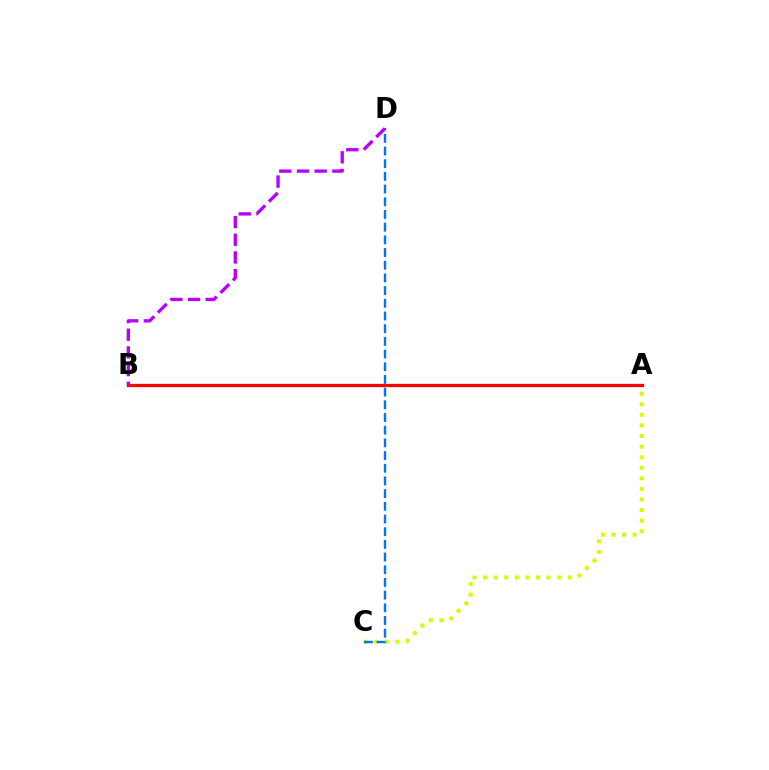{('A', 'B'): [{'color': '#00ff5c', 'line_style': 'solid', 'thickness': 2.04}, {'color': '#ff0000', 'line_style': 'solid', 'thickness': 2.36}], ('A', 'C'): [{'color': '#d1ff00', 'line_style': 'dotted', 'thickness': 2.87}], ('C', 'D'): [{'color': '#0074ff', 'line_style': 'dashed', 'thickness': 1.72}], ('B', 'D'): [{'color': '#b900ff', 'line_style': 'dashed', 'thickness': 2.4}]}